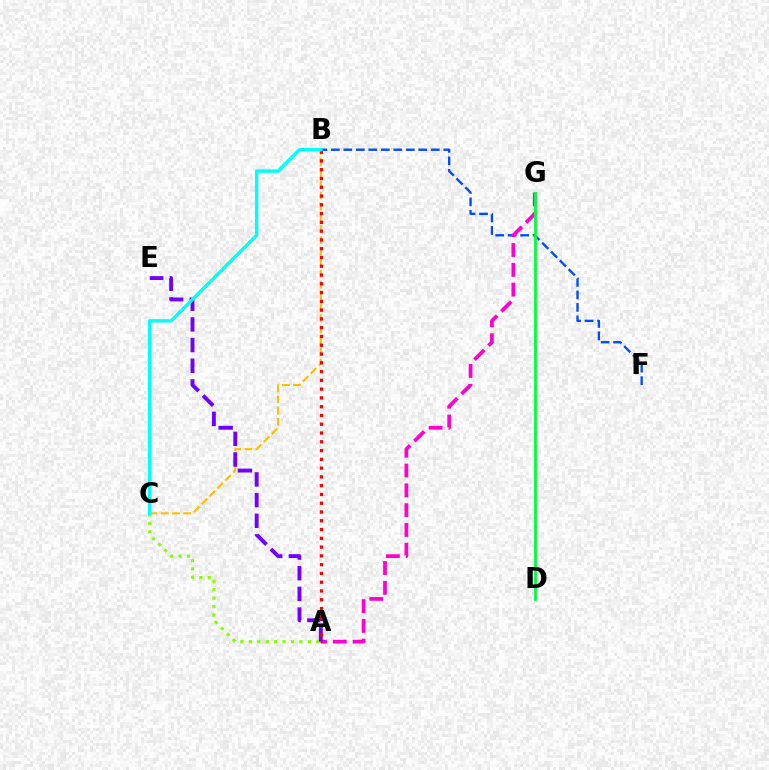{('B', 'C'): [{'color': '#ffbd00', 'line_style': 'dashed', 'thickness': 1.52}, {'color': '#00fff6', 'line_style': 'solid', 'thickness': 2.44}], ('B', 'F'): [{'color': '#004bff', 'line_style': 'dashed', 'thickness': 1.7}], ('A', 'G'): [{'color': '#ff00cf', 'line_style': 'dashed', 'thickness': 2.69}], ('D', 'G'): [{'color': '#00ff39', 'line_style': 'solid', 'thickness': 2.02}], ('A', 'C'): [{'color': '#84ff00', 'line_style': 'dotted', 'thickness': 2.29}], ('A', 'E'): [{'color': '#7200ff', 'line_style': 'dashed', 'thickness': 2.81}], ('A', 'B'): [{'color': '#ff0000', 'line_style': 'dotted', 'thickness': 2.38}]}